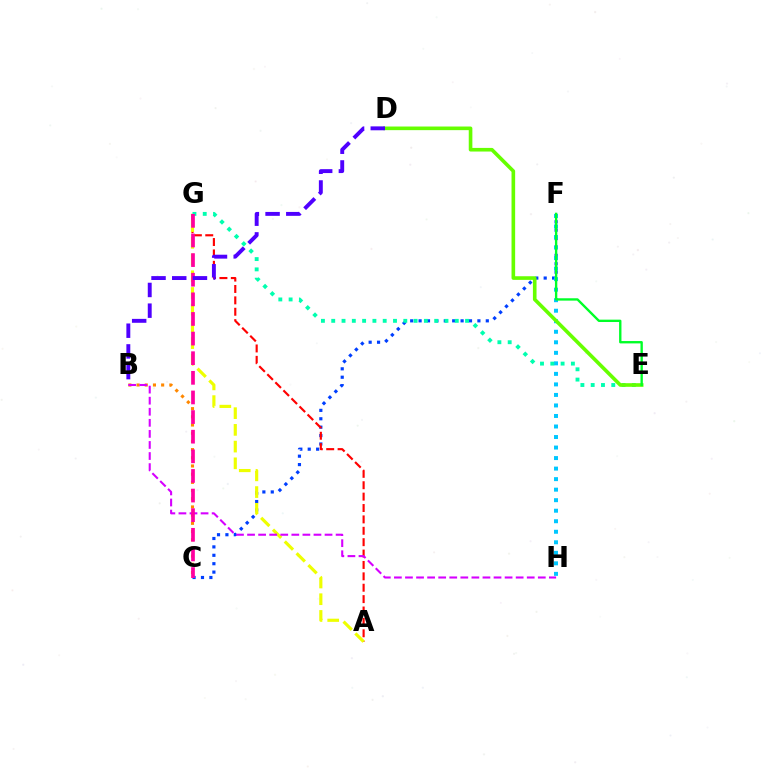{('C', 'F'): [{'color': '#003fff', 'line_style': 'dotted', 'thickness': 2.28}], ('B', 'C'): [{'color': '#ff8800', 'line_style': 'dotted', 'thickness': 2.23}], ('A', 'G'): [{'color': '#ff0000', 'line_style': 'dashed', 'thickness': 1.55}, {'color': '#eeff00', 'line_style': 'dashed', 'thickness': 2.27}], ('F', 'H'): [{'color': '#00c7ff', 'line_style': 'dotted', 'thickness': 2.86}], ('B', 'H'): [{'color': '#d600ff', 'line_style': 'dashed', 'thickness': 1.5}], ('E', 'G'): [{'color': '#00ffaf', 'line_style': 'dotted', 'thickness': 2.8}], ('C', 'G'): [{'color': '#ff00a0', 'line_style': 'dashed', 'thickness': 2.67}], ('D', 'E'): [{'color': '#66ff00', 'line_style': 'solid', 'thickness': 2.61}], ('E', 'F'): [{'color': '#00ff27', 'line_style': 'solid', 'thickness': 1.7}], ('B', 'D'): [{'color': '#4f00ff', 'line_style': 'dashed', 'thickness': 2.81}]}